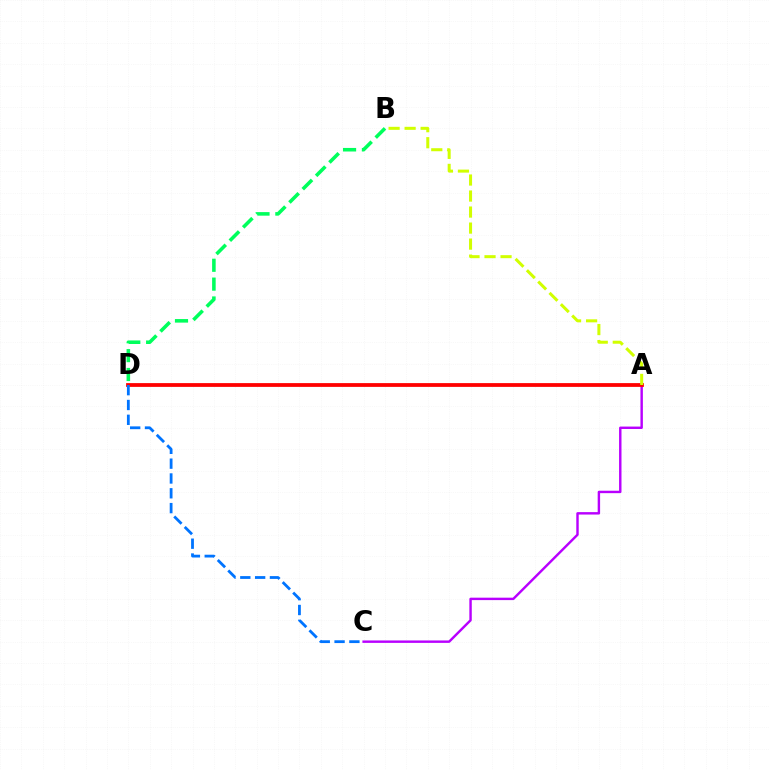{('A', 'C'): [{'color': '#b900ff', 'line_style': 'solid', 'thickness': 1.75}], ('A', 'D'): [{'color': '#ff0000', 'line_style': 'solid', 'thickness': 2.72}], ('A', 'B'): [{'color': '#d1ff00', 'line_style': 'dashed', 'thickness': 2.18}], ('B', 'D'): [{'color': '#00ff5c', 'line_style': 'dashed', 'thickness': 2.56}], ('C', 'D'): [{'color': '#0074ff', 'line_style': 'dashed', 'thickness': 2.01}]}